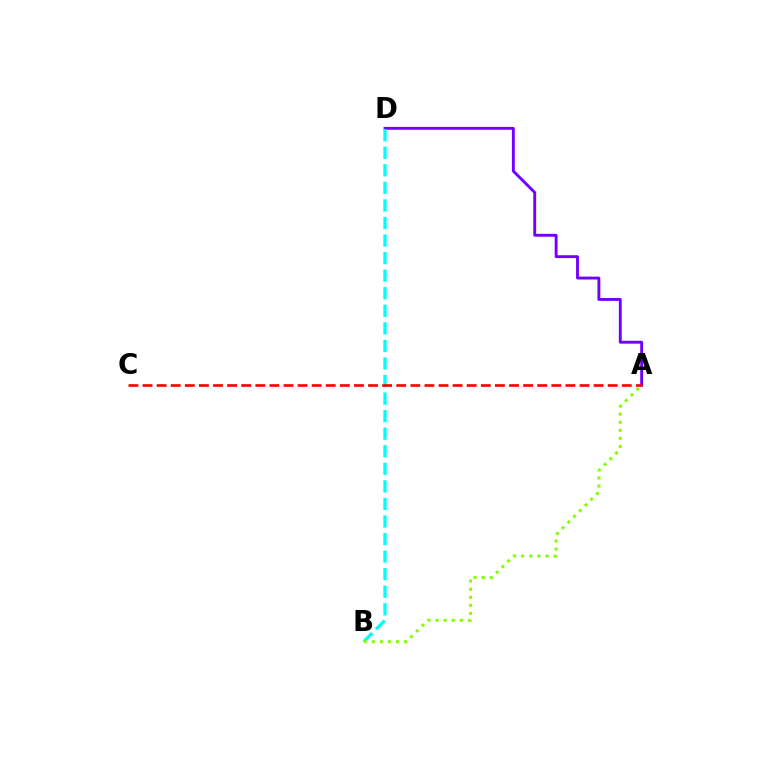{('A', 'D'): [{'color': '#7200ff', 'line_style': 'solid', 'thickness': 2.08}], ('B', 'D'): [{'color': '#00fff6', 'line_style': 'dashed', 'thickness': 2.39}], ('A', 'B'): [{'color': '#84ff00', 'line_style': 'dotted', 'thickness': 2.19}], ('A', 'C'): [{'color': '#ff0000', 'line_style': 'dashed', 'thickness': 1.91}]}